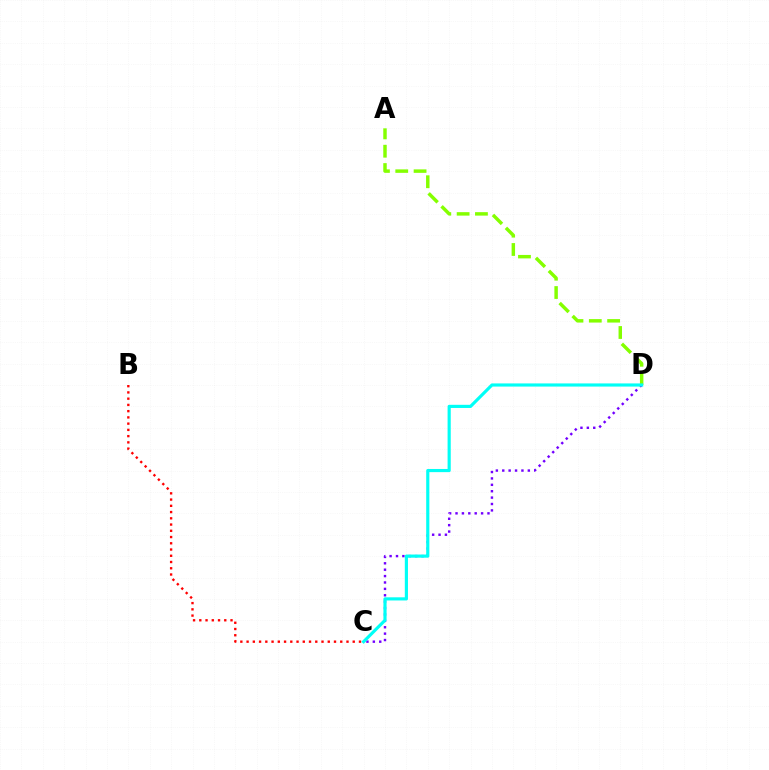{('C', 'D'): [{'color': '#7200ff', 'line_style': 'dotted', 'thickness': 1.74}, {'color': '#00fff6', 'line_style': 'solid', 'thickness': 2.27}], ('A', 'D'): [{'color': '#84ff00', 'line_style': 'dashed', 'thickness': 2.49}], ('B', 'C'): [{'color': '#ff0000', 'line_style': 'dotted', 'thickness': 1.7}]}